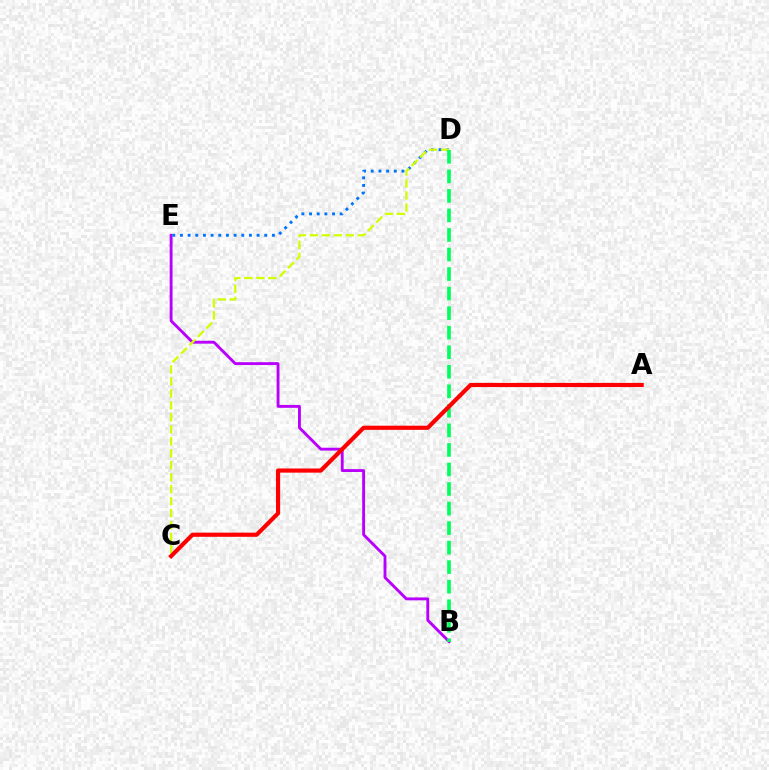{('B', 'E'): [{'color': '#b900ff', 'line_style': 'solid', 'thickness': 2.07}], ('D', 'E'): [{'color': '#0074ff', 'line_style': 'dotted', 'thickness': 2.08}], ('C', 'D'): [{'color': '#d1ff00', 'line_style': 'dashed', 'thickness': 1.63}], ('B', 'D'): [{'color': '#00ff5c', 'line_style': 'dashed', 'thickness': 2.65}], ('A', 'C'): [{'color': '#ff0000', 'line_style': 'solid', 'thickness': 3.0}]}